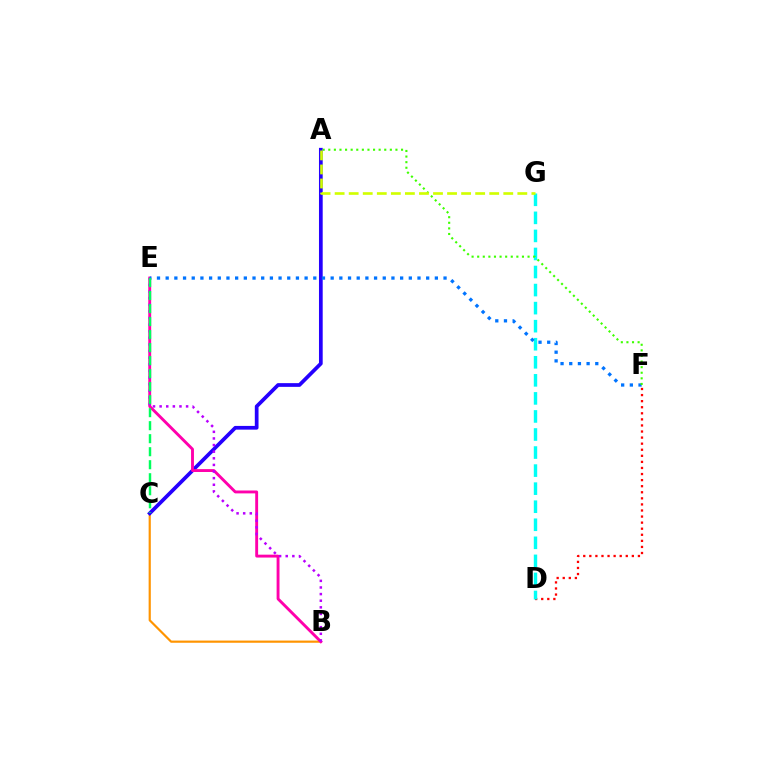{('D', 'F'): [{'color': '#ff0000', 'line_style': 'dotted', 'thickness': 1.65}], ('B', 'C'): [{'color': '#ff9400', 'line_style': 'solid', 'thickness': 1.57}], ('D', 'G'): [{'color': '#00fff6', 'line_style': 'dashed', 'thickness': 2.45}], ('A', 'C'): [{'color': '#2500ff', 'line_style': 'solid', 'thickness': 2.68}], ('B', 'E'): [{'color': '#ff00ac', 'line_style': 'solid', 'thickness': 2.08}, {'color': '#b900ff', 'line_style': 'dotted', 'thickness': 1.8}], ('E', 'F'): [{'color': '#0074ff', 'line_style': 'dotted', 'thickness': 2.36}], ('A', 'F'): [{'color': '#3dff00', 'line_style': 'dotted', 'thickness': 1.52}], ('C', 'E'): [{'color': '#00ff5c', 'line_style': 'dashed', 'thickness': 1.77}], ('A', 'G'): [{'color': '#d1ff00', 'line_style': 'dashed', 'thickness': 1.91}]}